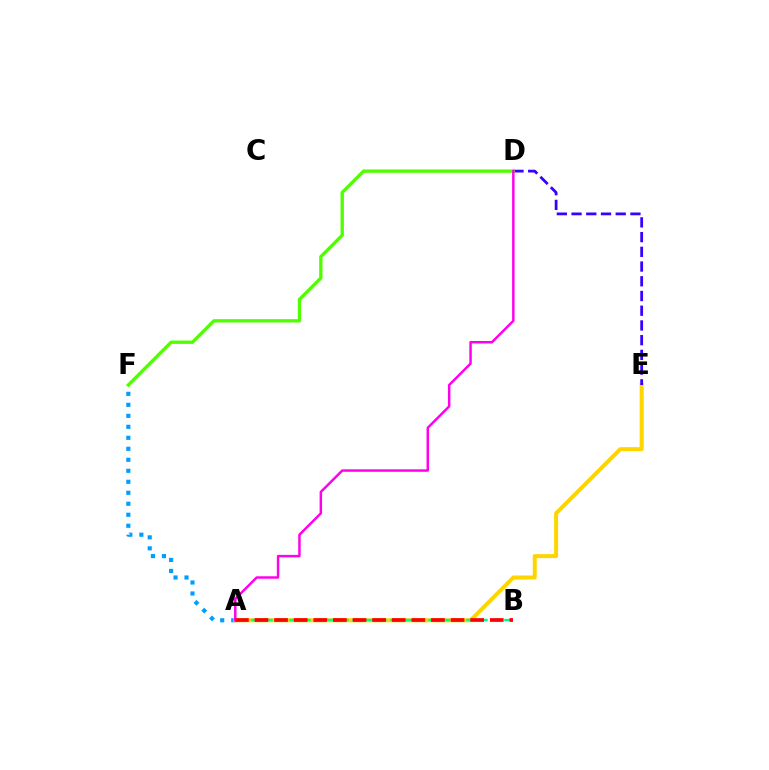{('A', 'F'): [{'color': '#009eff', 'line_style': 'dotted', 'thickness': 2.99}], ('A', 'E'): [{'color': '#ffd500', 'line_style': 'solid', 'thickness': 2.88}], ('D', 'E'): [{'color': '#3700ff', 'line_style': 'dashed', 'thickness': 2.0}], ('D', 'F'): [{'color': '#4fff00', 'line_style': 'solid', 'thickness': 2.4}], ('A', 'D'): [{'color': '#ff00ed', 'line_style': 'solid', 'thickness': 1.78}], ('A', 'B'): [{'color': '#00ff86', 'line_style': 'dashed', 'thickness': 1.72}, {'color': '#ff0000', 'line_style': 'dashed', 'thickness': 2.66}]}